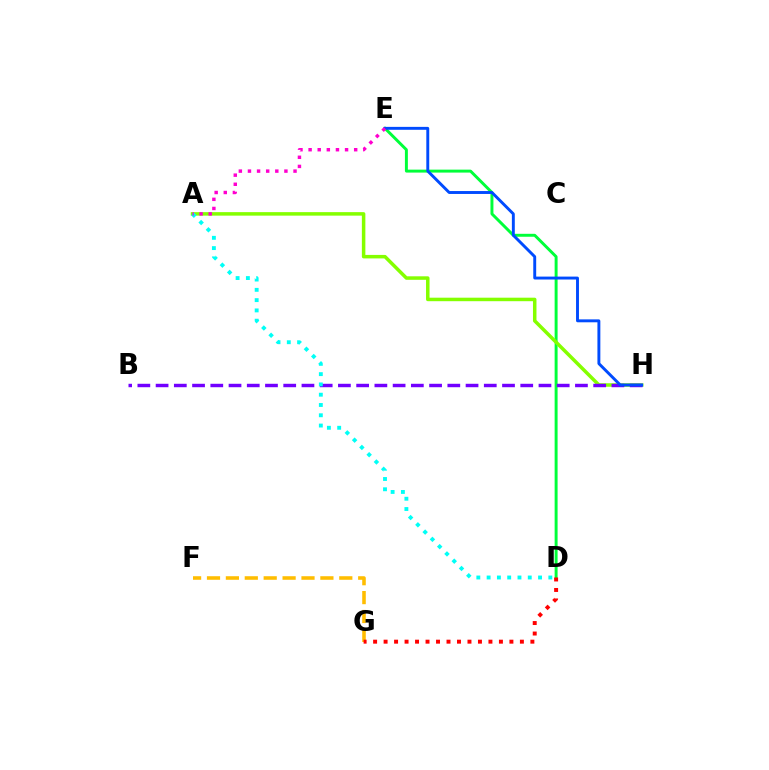{('F', 'G'): [{'color': '#ffbd00', 'line_style': 'dashed', 'thickness': 2.57}], ('D', 'E'): [{'color': '#00ff39', 'line_style': 'solid', 'thickness': 2.12}], ('D', 'G'): [{'color': '#ff0000', 'line_style': 'dotted', 'thickness': 2.85}], ('A', 'H'): [{'color': '#84ff00', 'line_style': 'solid', 'thickness': 2.52}], ('B', 'H'): [{'color': '#7200ff', 'line_style': 'dashed', 'thickness': 2.48}], ('E', 'H'): [{'color': '#004bff', 'line_style': 'solid', 'thickness': 2.1}], ('A', 'D'): [{'color': '#00fff6', 'line_style': 'dotted', 'thickness': 2.79}], ('A', 'E'): [{'color': '#ff00cf', 'line_style': 'dotted', 'thickness': 2.48}]}